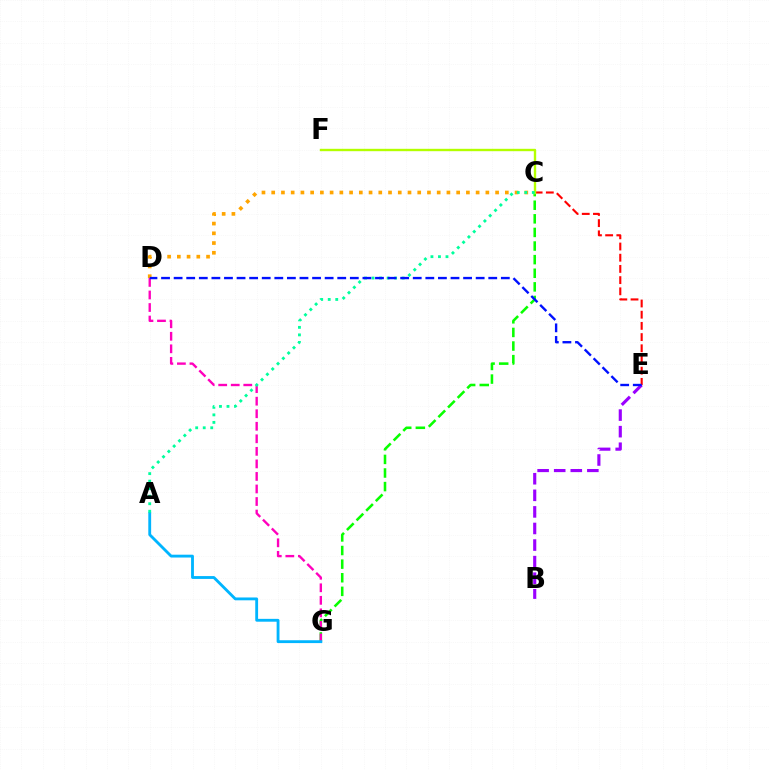{('C', 'G'): [{'color': '#08ff00', 'line_style': 'dashed', 'thickness': 1.85}], ('D', 'G'): [{'color': '#ff00bd', 'line_style': 'dashed', 'thickness': 1.7}], ('C', 'D'): [{'color': '#ffa500', 'line_style': 'dotted', 'thickness': 2.64}], ('C', 'E'): [{'color': '#ff0000', 'line_style': 'dashed', 'thickness': 1.52}], ('C', 'F'): [{'color': '#b3ff00', 'line_style': 'solid', 'thickness': 1.72}], ('A', 'G'): [{'color': '#00b5ff', 'line_style': 'solid', 'thickness': 2.05}], ('B', 'E'): [{'color': '#9b00ff', 'line_style': 'dashed', 'thickness': 2.25}], ('A', 'C'): [{'color': '#00ff9d', 'line_style': 'dotted', 'thickness': 2.04}], ('D', 'E'): [{'color': '#0010ff', 'line_style': 'dashed', 'thickness': 1.71}]}